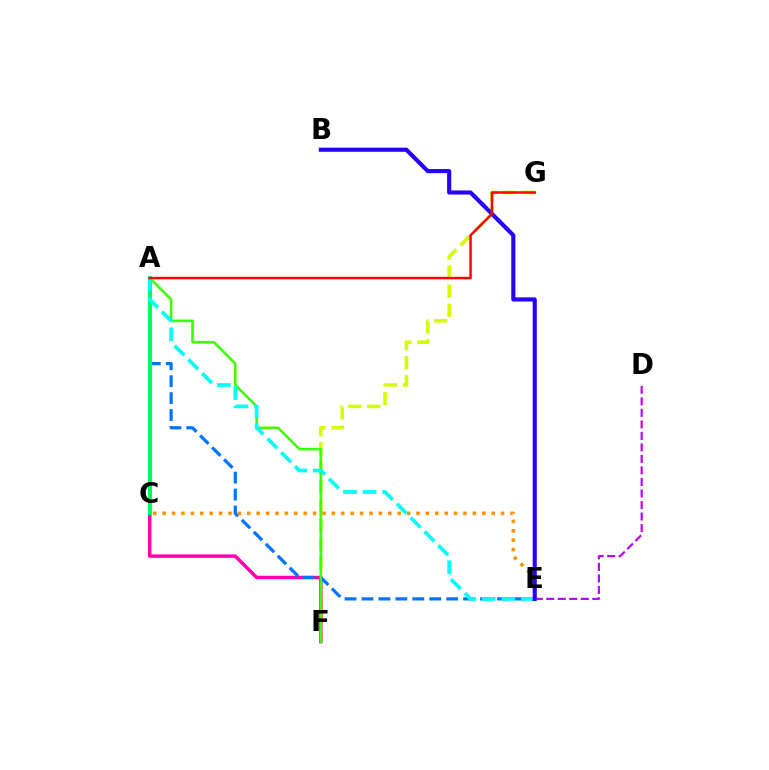{('F', 'G'): [{'color': '#d1ff00', 'line_style': 'dashed', 'thickness': 2.59}], ('D', 'E'): [{'color': '#b900ff', 'line_style': 'dashed', 'thickness': 1.56}], ('C', 'F'): [{'color': '#ff00ac', 'line_style': 'solid', 'thickness': 2.49}], ('A', 'E'): [{'color': '#0074ff', 'line_style': 'dashed', 'thickness': 2.3}, {'color': '#00fff6', 'line_style': 'dashed', 'thickness': 2.66}], ('A', 'C'): [{'color': '#00ff5c', 'line_style': 'solid', 'thickness': 2.9}], ('C', 'E'): [{'color': '#ff9400', 'line_style': 'dotted', 'thickness': 2.55}], ('A', 'F'): [{'color': '#3dff00', 'line_style': 'solid', 'thickness': 1.85}], ('B', 'E'): [{'color': '#2500ff', 'line_style': 'solid', 'thickness': 2.97}], ('A', 'G'): [{'color': '#ff0000', 'line_style': 'solid', 'thickness': 1.78}]}